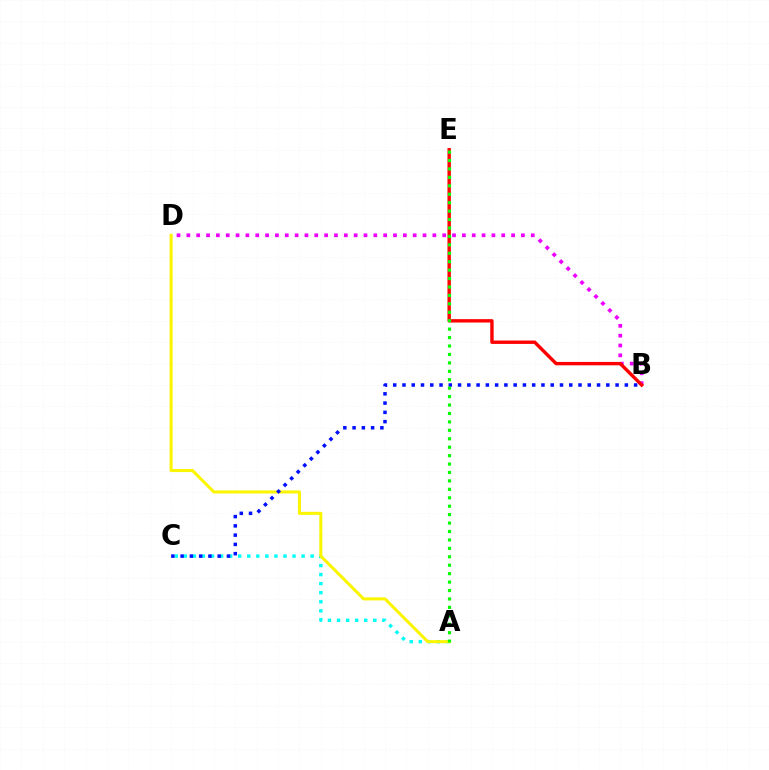{('A', 'C'): [{'color': '#00fff6', 'line_style': 'dotted', 'thickness': 2.46}], ('B', 'D'): [{'color': '#ee00ff', 'line_style': 'dotted', 'thickness': 2.67}], ('A', 'D'): [{'color': '#fcf500', 'line_style': 'solid', 'thickness': 2.19}], ('B', 'C'): [{'color': '#0010ff', 'line_style': 'dotted', 'thickness': 2.52}], ('B', 'E'): [{'color': '#ff0000', 'line_style': 'solid', 'thickness': 2.44}], ('A', 'E'): [{'color': '#08ff00', 'line_style': 'dotted', 'thickness': 2.29}]}